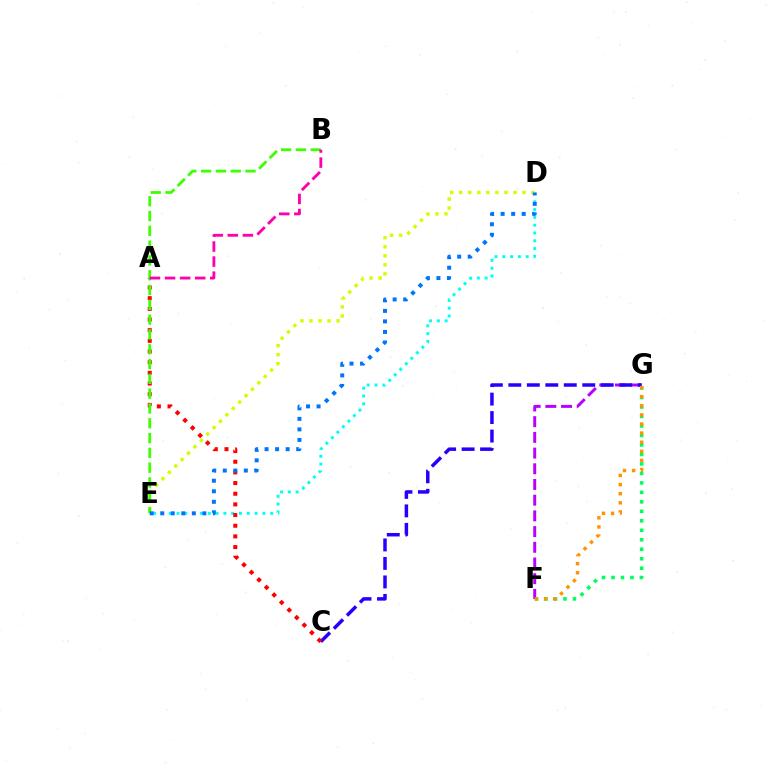{('D', 'E'): [{'color': '#00fff6', 'line_style': 'dotted', 'thickness': 2.12}, {'color': '#d1ff00', 'line_style': 'dotted', 'thickness': 2.46}, {'color': '#0074ff', 'line_style': 'dotted', 'thickness': 2.86}], ('F', 'G'): [{'color': '#00ff5c', 'line_style': 'dotted', 'thickness': 2.58}, {'color': '#b900ff', 'line_style': 'dashed', 'thickness': 2.13}, {'color': '#ff9400', 'line_style': 'dotted', 'thickness': 2.48}], ('C', 'G'): [{'color': '#2500ff', 'line_style': 'dashed', 'thickness': 2.51}], ('A', 'C'): [{'color': '#ff0000', 'line_style': 'dotted', 'thickness': 2.9}], ('B', 'E'): [{'color': '#3dff00', 'line_style': 'dashed', 'thickness': 2.01}], ('A', 'B'): [{'color': '#ff00ac', 'line_style': 'dashed', 'thickness': 2.05}]}